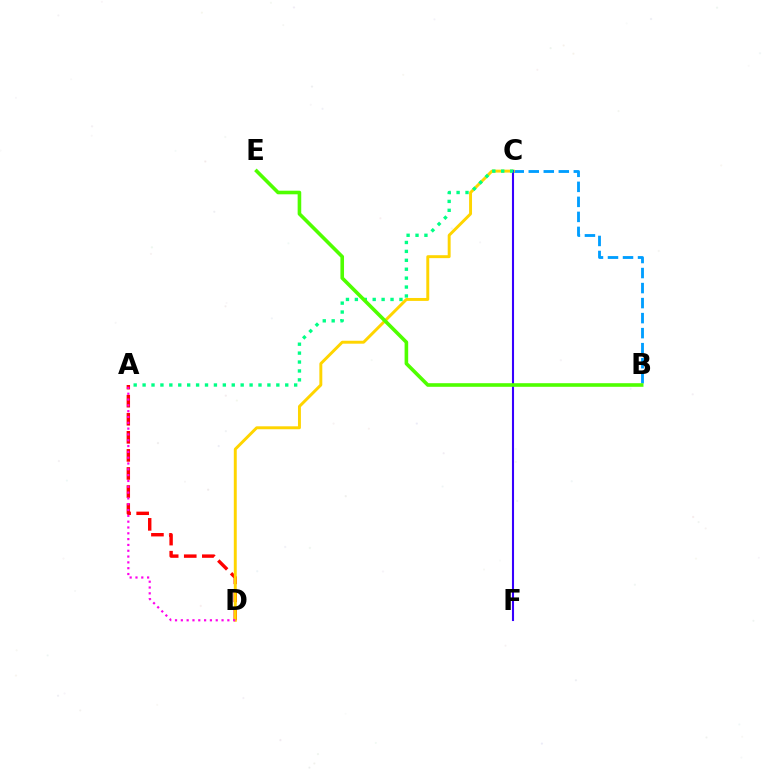{('B', 'C'): [{'color': '#009eff', 'line_style': 'dashed', 'thickness': 2.04}], ('A', 'D'): [{'color': '#ff0000', 'line_style': 'dashed', 'thickness': 2.45}, {'color': '#ff00ed', 'line_style': 'dotted', 'thickness': 1.58}], ('C', 'D'): [{'color': '#ffd500', 'line_style': 'solid', 'thickness': 2.11}], ('C', 'F'): [{'color': '#3700ff', 'line_style': 'solid', 'thickness': 1.5}], ('A', 'C'): [{'color': '#00ff86', 'line_style': 'dotted', 'thickness': 2.42}], ('B', 'E'): [{'color': '#4fff00', 'line_style': 'solid', 'thickness': 2.59}]}